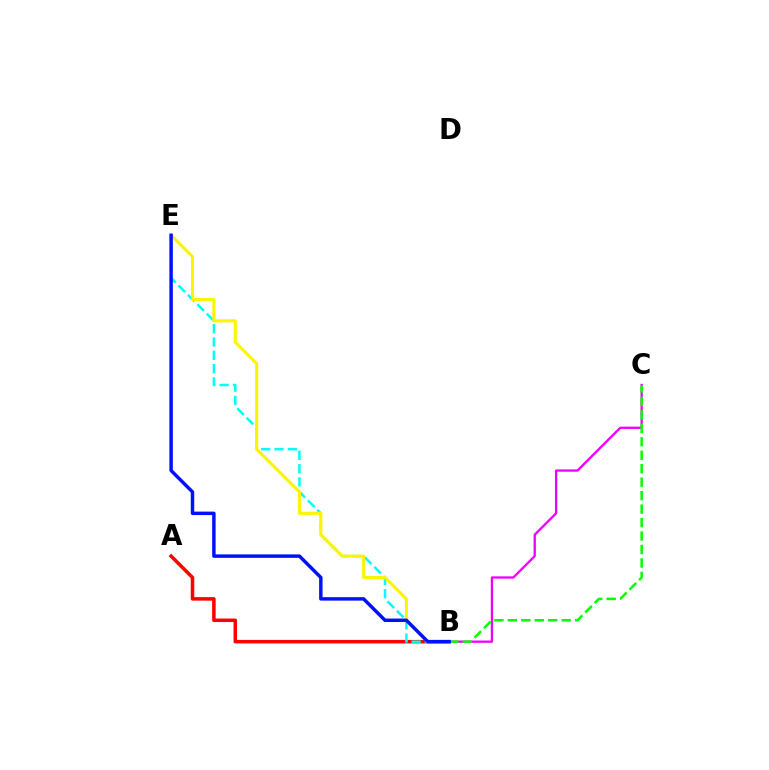{('B', 'C'): [{'color': '#ee00ff', 'line_style': 'solid', 'thickness': 1.66}, {'color': '#08ff00', 'line_style': 'dashed', 'thickness': 1.83}], ('A', 'B'): [{'color': '#ff0000', 'line_style': 'solid', 'thickness': 2.53}], ('B', 'E'): [{'color': '#00fff6', 'line_style': 'dashed', 'thickness': 1.81}, {'color': '#fcf500', 'line_style': 'solid', 'thickness': 2.19}, {'color': '#0010ff', 'line_style': 'solid', 'thickness': 2.48}]}